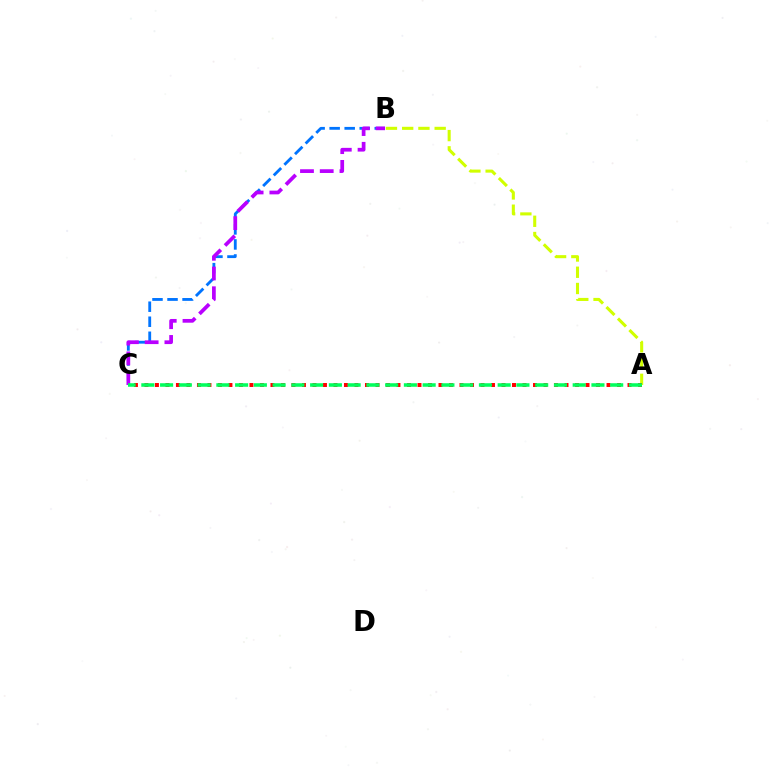{('A', 'B'): [{'color': '#d1ff00', 'line_style': 'dashed', 'thickness': 2.21}], ('B', 'C'): [{'color': '#0074ff', 'line_style': 'dashed', 'thickness': 2.04}, {'color': '#b900ff', 'line_style': 'dashed', 'thickness': 2.68}], ('A', 'C'): [{'color': '#ff0000', 'line_style': 'dotted', 'thickness': 2.85}, {'color': '#00ff5c', 'line_style': 'dashed', 'thickness': 2.55}]}